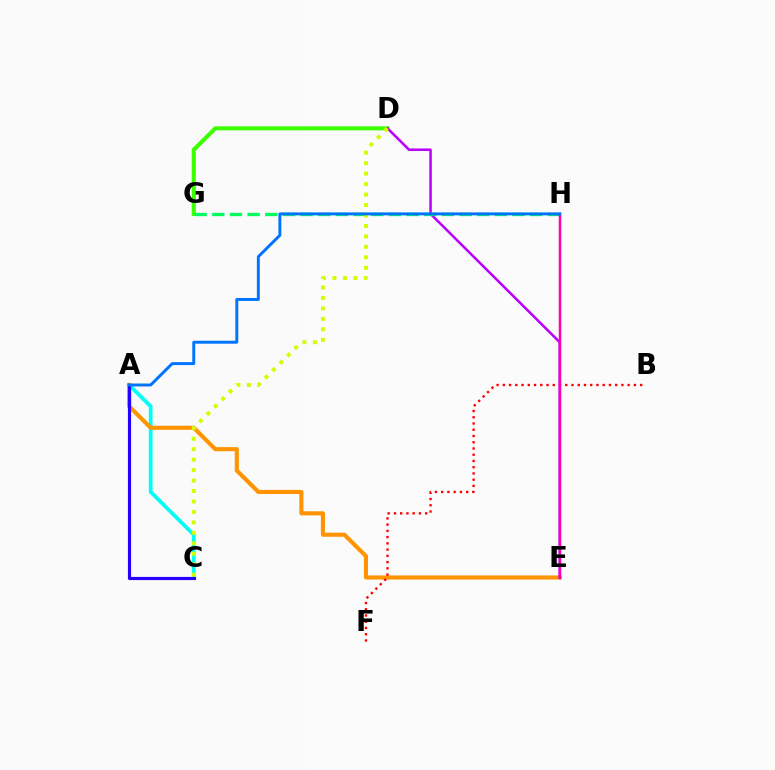{('A', 'C'): [{'color': '#00fff6', 'line_style': 'solid', 'thickness': 2.71}, {'color': '#2500ff', 'line_style': 'solid', 'thickness': 2.28}], ('A', 'E'): [{'color': '#ff9400', 'line_style': 'solid', 'thickness': 2.95}], ('B', 'F'): [{'color': '#ff0000', 'line_style': 'dotted', 'thickness': 1.7}], ('D', 'G'): [{'color': '#3dff00', 'line_style': 'solid', 'thickness': 2.94}], ('D', 'E'): [{'color': '#b900ff', 'line_style': 'solid', 'thickness': 1.82}], ('G', 'H'): [{'color': '#00ff5c', 'line_style': 'dashed', 'thickness': 2.4}], ('C', 'D'): [{'color': '#d1ff00', 'line_style': 'dotted', 'thickness': 2.84}], ('E', 'H'): [{'color': '#ff00ac', 'line_style': 'solid', 'thickness': 1.79}], ('A', 'H'): [{'color': '#0074ff', 'line_style': 'solid', 'thickness': 2.12}]}